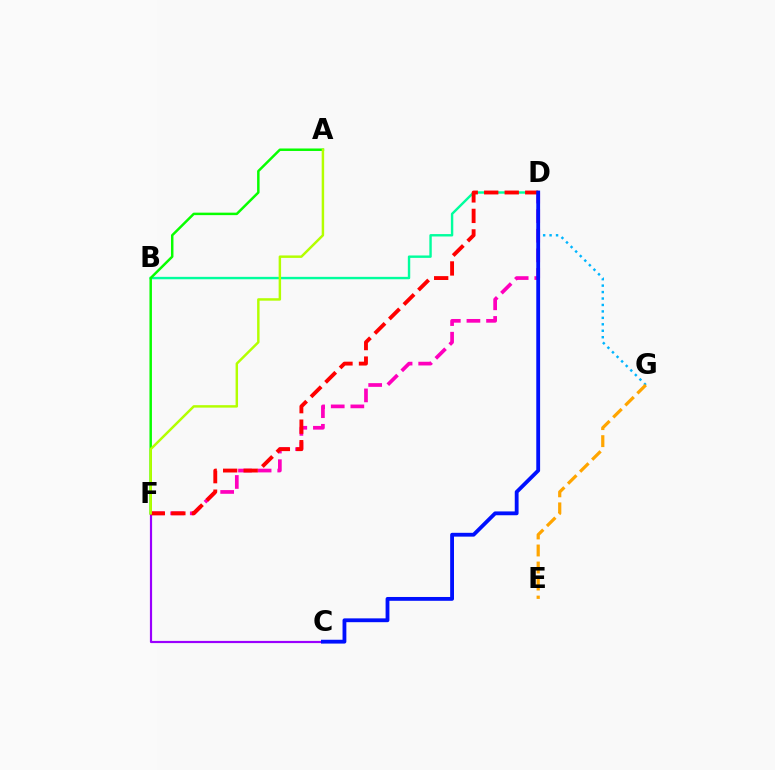{('B', 'D'): [{'color': '#00ff9d', 'line_style': 'solid', 'thickness': 1.73}], ('A', 'F'): [{'color': '#08ff00', 'line_style': 'solid', 'thickness': 1.79}, {'color': '#b3ff00', 'line_style': 'solid', 'thickness': 1.77}], ('C', 'F'): [{'color': '#9b00ff', 'line_style': 'solid', 'thickness': 1.58}], ('D', 'F'): [{'color': '#ff00bd', 'line_style': 'dashed', 'thickness': 2.66}, {'color': '#ff0000', 'line_style': 'dashed', 'thickness': 2.79}], ('D', 'G'): [{'color': '#00b5ff', 'line_style': 'dotted', 'thickness': 1.75}], ('E', 'G'): [{'color': '#ffa500', 'line_style': 'dashed', 'thickness': 2.31}], ('C', 'D'): [{'color': '#0010ff', 'line_style': 'solid', 'thickness': 2.75}]}